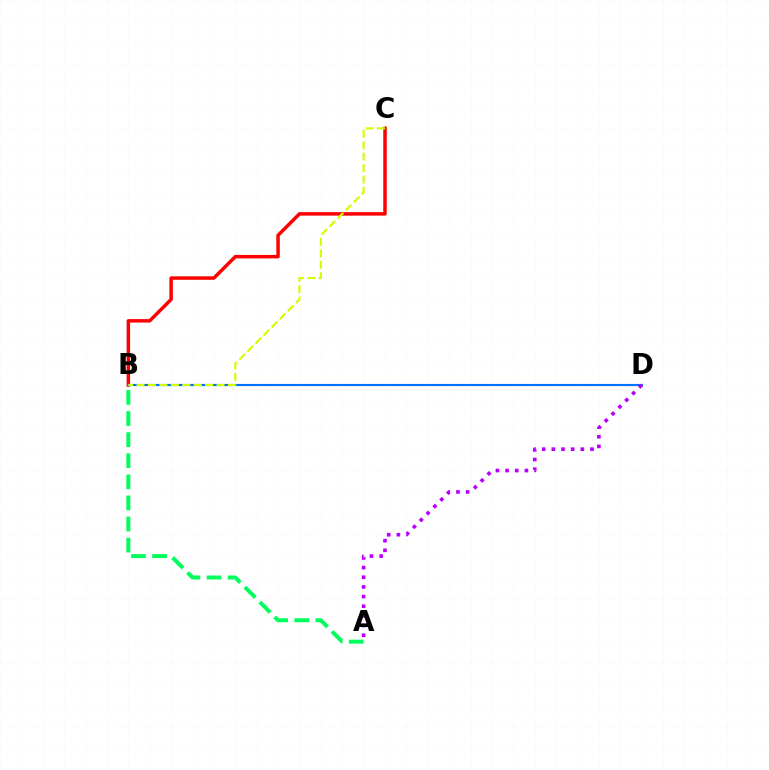{('B', 'C'): [{'color': '#ff0000', 'line_style': 'solid', 'thickness': 2.5}, {'color': '#d1ff00', 'line_style': 'dashed', 'thickness': 1.55}], ('A', 'B'): [{'color': '#00ff5c', 'line_style': 'dashed', 'thickness': 2.87}], ('B', 'D'): [{'color': '#0074ff', 'line_style': 'solid', 'thickness': 1.54}], ('A', 'D'): [{'color': '#b900ff', 'line_style': 'dotted', 'thickness': 2.63}]}